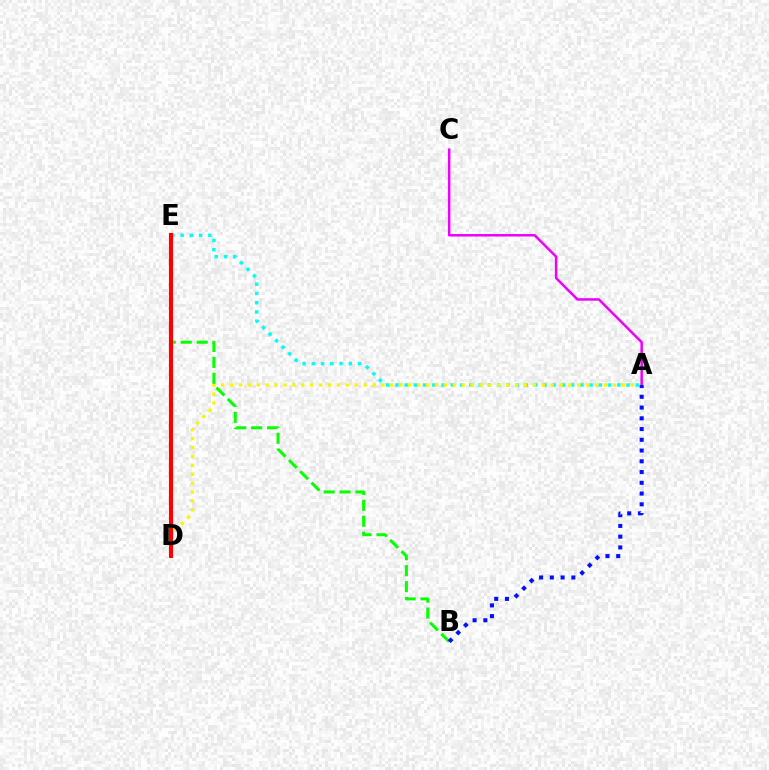{('A', 'E'): [{'color': '#00fff6', 'line_style': 'dotted', 'thickness': 2.51}], ('A', 'D'): [{'color': '#fcf500', 'line_style': 'dotted', 'thickness': 2.42}], ('B', 'E'): [{'color': '#08ff00', 'line_style': 'dashed', 'thickness': 2.17}], ('A', 'C'): [{'color': '#ee00ff', 'line_style': 'solid', 'thickness': 1.79}], ('D', 'E'): [{'color': '#ff0000', 'line_style': 'solid', 'thickness': 2.96}], ('A', 'B'): [{'color': '#0010ff', 'line_style': 'dotted', 'thickness': 2.92}]}